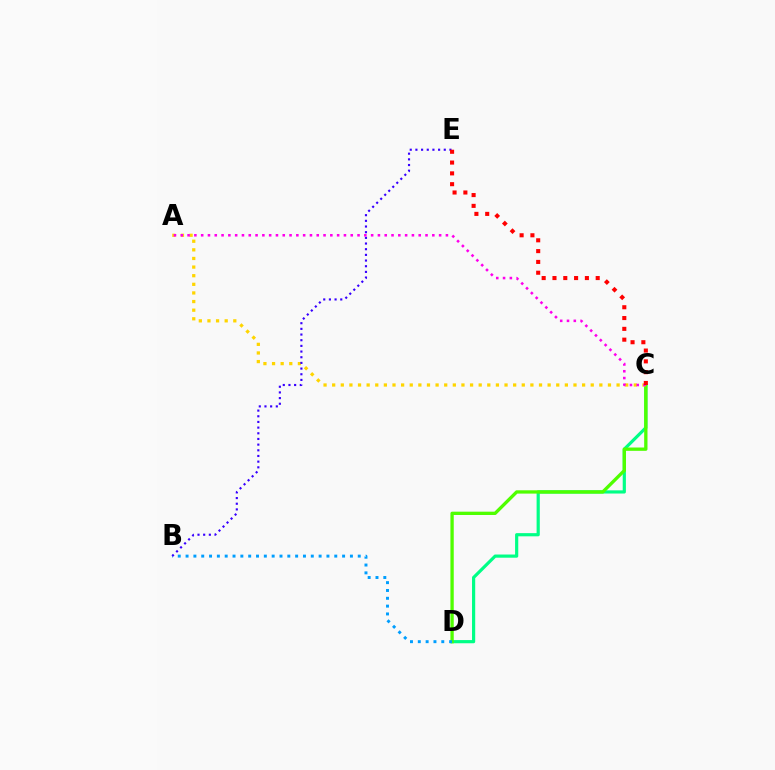{('C', 'D'): [{'color': '#00ff86', 'line_style': 'solid', 'thickness': 2.29}, {'color': '#4fff00', 'line_style': 'solid', 'thickness': 2.39}], ('B', 'D'): [{'color': '#009eff', 'line_style': 'dotted', 'thickness': 2.13}], ('A', 'C'): [{'color': '#ffd500', 'line_style': 'dotted', 'thickness': 2.34}, {'color': '#ff00ed', 'line_style': 'dotted', 'thickness': 1.85}], ('B', 'E'): [{'color': '#3700ff', 'line_style': 'dotted', 'thickness': 1.54}], ('C', 'E'): [{'color': '#ff0000', 'line_style': 'dotted', 'thickness': 2.94}]}